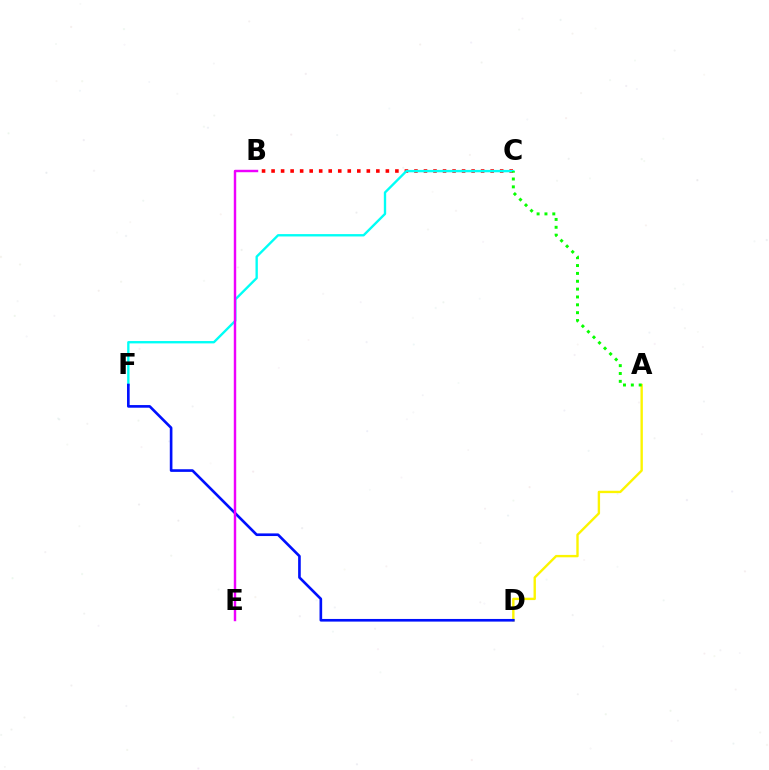{('A', 'D'): [{'color': '#fcf500', 'line_style': 'solid', 'thickness': 1.71}], ('B', 'C'): [{'color': '#ff0000', 'line_style': 'dotted', 'thickness': 2.59}], ('C', 'F'): [{'color': '#00fff6', 'line_style': 'solid', 'thickness': 1.7}], ('D', 'F'): [{'color': '#0010ff', 'line_style': 'solid', 'thickness': 1.9}], ('B', 'E'): [{'color': '#ee00ff', 'line_style': 'solid', 'thickness': 1.75}], ('A', 'C'): [{'color': '#08ff00', 'line_style': 'dotted', 'thickness': 2.13}]}